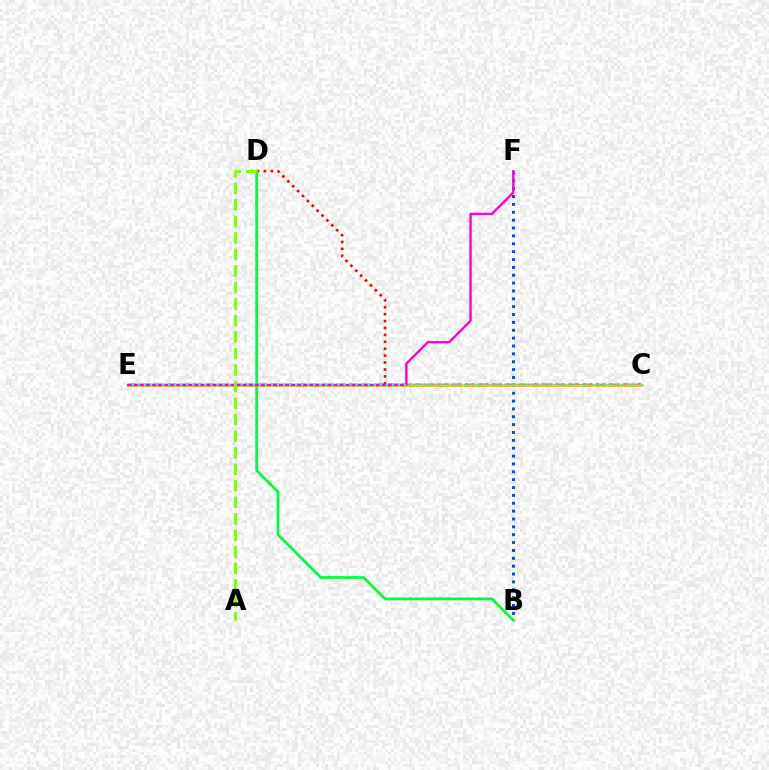{('C', 'E'): [{'color': '#7200ff', 'line_style': 'dashed', 'thickness': 1.76}, {'color': '#ffbd00', 'line_style': 'solid', 'thickness': 1.83}, {'color': '#00fff6', 'line_style': 'dotted', 'thickness': 1.64}], ('B', 'F'): [{'color': '#004bff', 'line_style': 'dotted', 'thickness': 2.14}], ('C', 'D'): [{'color': '#ff0000', 'line_style': 'dotted', 'thickness': 1.88}], ('B', 'D'): [{'color': '#00ff39', 'line_style': 'solid', 'thickness': 1.98}], ('E', 'F'): [{'color': '#ff00cf', 'line_style': 'solid', 'thickness': 1.72}], ('A', 'D'): [{'color': '#84ff00', 'line_style': 'dashed', 'thickness': 2.25}]}